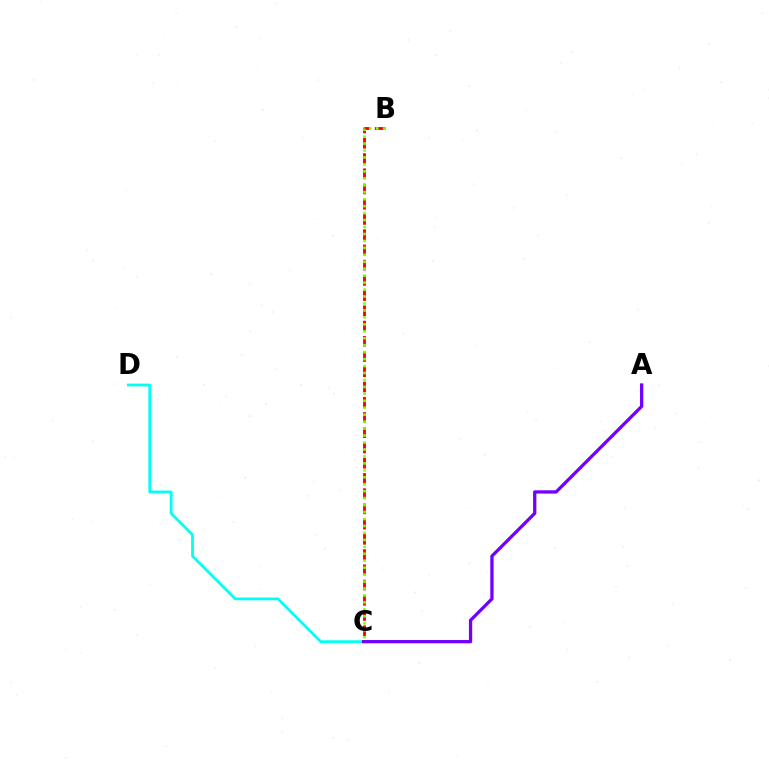{('C', 'D'): [{'color': '#00fff6', 'line_style': 'solid', 'thickness': 1.99}], ('B', 'C'): [{'color': '#ff0000', 'line_style': 'dashed', 'thickness': 2.07}, {'color': '#84ff00', 'line_style': 'dotted', 'thickness': 1.89}], ('A', 'C'): [{'color': '#7200ff', 'line_style': 'solid', 'thickness': 2.36}]}